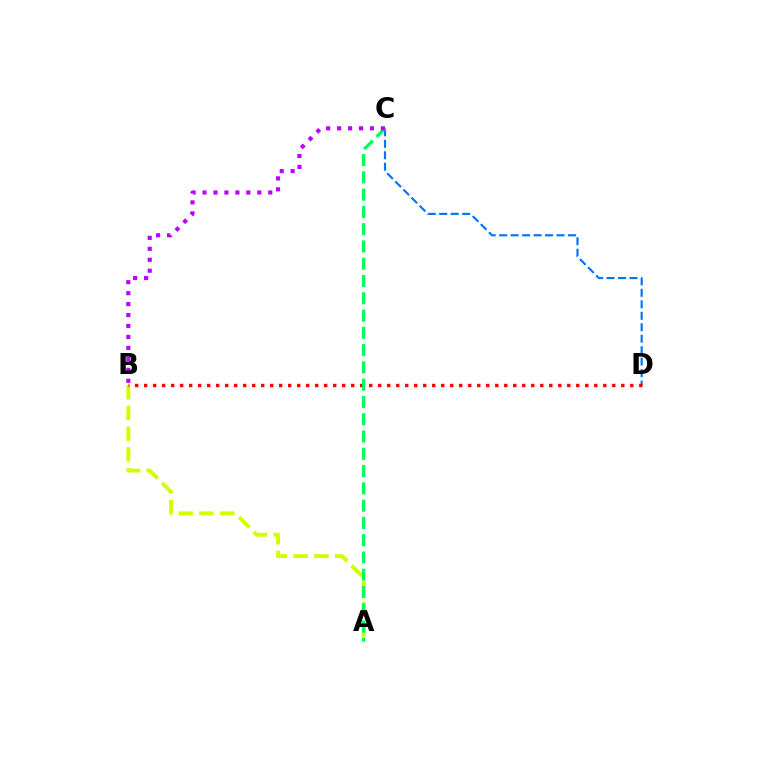{('C', 'D'): [{'color': '#0074ff', 'line_style': 'dashed', 'thickness': 1.56}], ('A', 'B'): [{'color': '#d1ff00', 'line_style': 'dashed', 'thickness': 2.82}], ('B', 'D'): [{'color': '#ff0000', 'line_style': 'dotted', 'thickness': 2.45}], ('A', 'C'): [{'color': '#00ff5c', 'line_style': 'dashed', 'thickness': 2.35}], ('B', 'C'): [{'color': '#b900ff', 'line_style': 'dotted', 'thickness': 2.98}]}